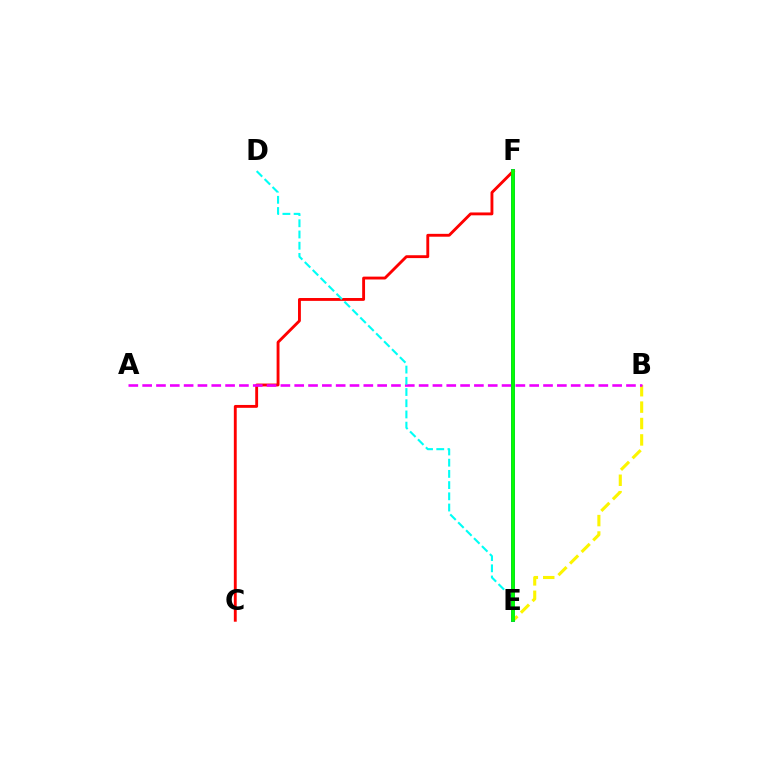{('B', 'E'): [{'color': '#fcf500', 'line_style': 'dashed', 'thickness': 2.23}], ('E', 'F'): [{'color': '#0010ff', 'line_style': 'solid', 'thickness': 2.8}, {'color': '#08ff00', 'line_style': 'solid', 'thickness': 2.69}], ('C', 'F'): [{'color': '#ff0000', 'line_style': 'solid', 'thickness': 2.06}], ('A', 'B'): [{'color': '#ee00ff', 'line_style': 'dashed', 'thickness': 1.88}], ('D', 'E'): [{'color': '#00fff6', 'line_style': 'dashed', 'thickness': 1.52}]}